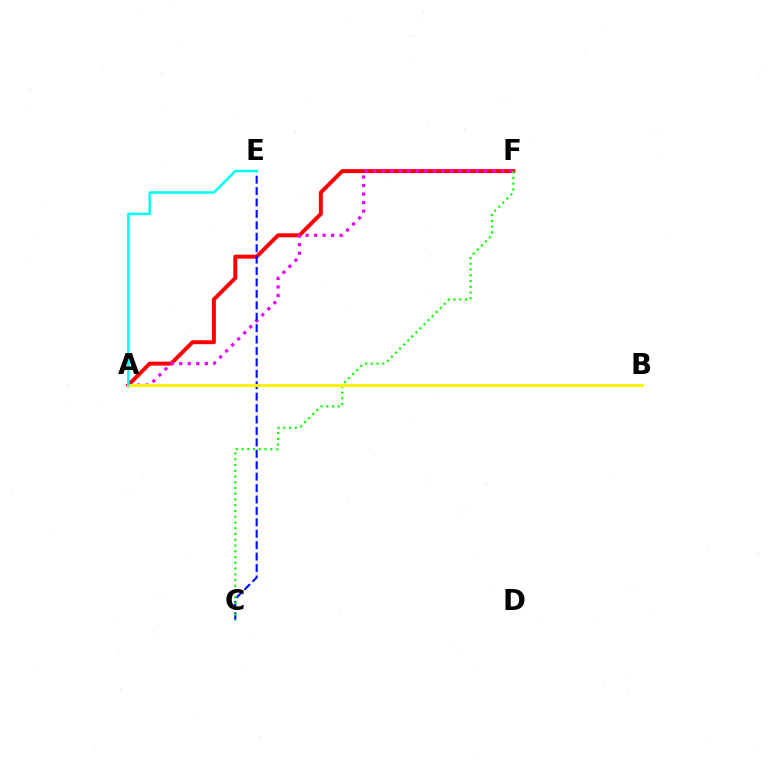{('A', 'F'): [{'color': '#ff0000', 'line_style': 'solid', 'thickness': 2.84}, {'color': '#ee00ff', 'line_style': 'dotted', 'thickness': 2.32}], ('C', 'E'): [{'color': '#0010ff', 'line_style': 'dashed', 'thickness': 1.55}], ('C', 'F'): [{'color': '#08ff00', 'line_style': 'dotted', 'thickness': 1.56}], ('A', 'B'): [{'color': '#fcf500', 'line_style': 'solid', 'thickness': 2.16}], ('A', 'E'): [{'color': '#00fff6', 'line_style': 'solid', 'thickness': 1.8}]}